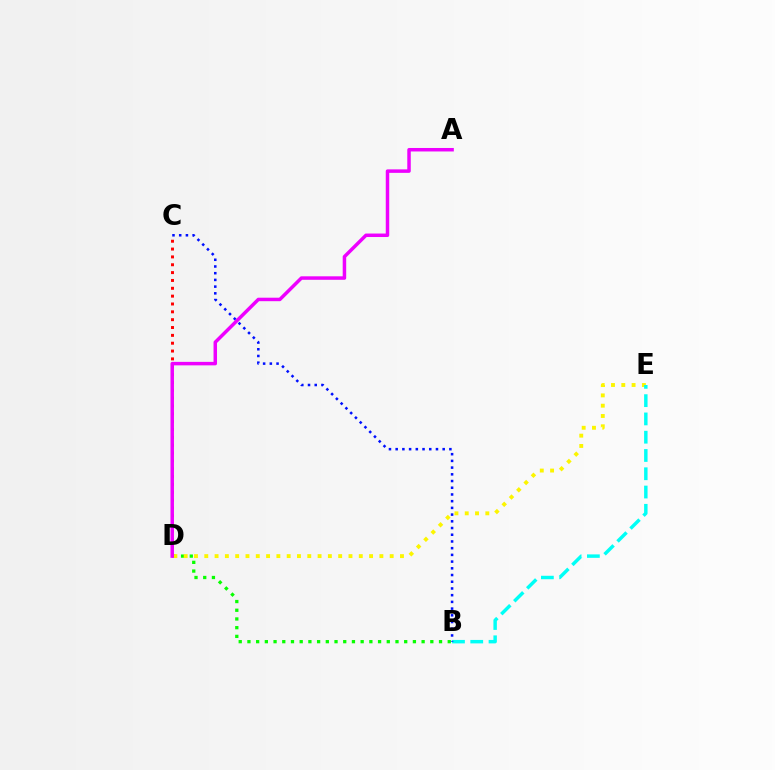{('C', 'D'): [{'color': '#ff0000', 'line_style': 'dotted', 'thickness': 2.13}], ('B', 'D'): [{'color': '#08ff00', 'line_style': 'dotted', 'thickness': 2.37}], ('D', 'E'): [{'color': '#fcf500', 'line_style': 'dotted', 'thickness': 2.8}], ('B', 'E'): [{'color': '#00fff6', 'line_style': 'dashed', 'thickness': 2.48}], ('B', 'C'): [{'color': '#0010ff', 'line_style': 'dotted', 'thickness': 1.82}], ('A', 'D'): [{'color': '#ee00ff', 'line_style': 'solid', 'thickness': 2.51}]}